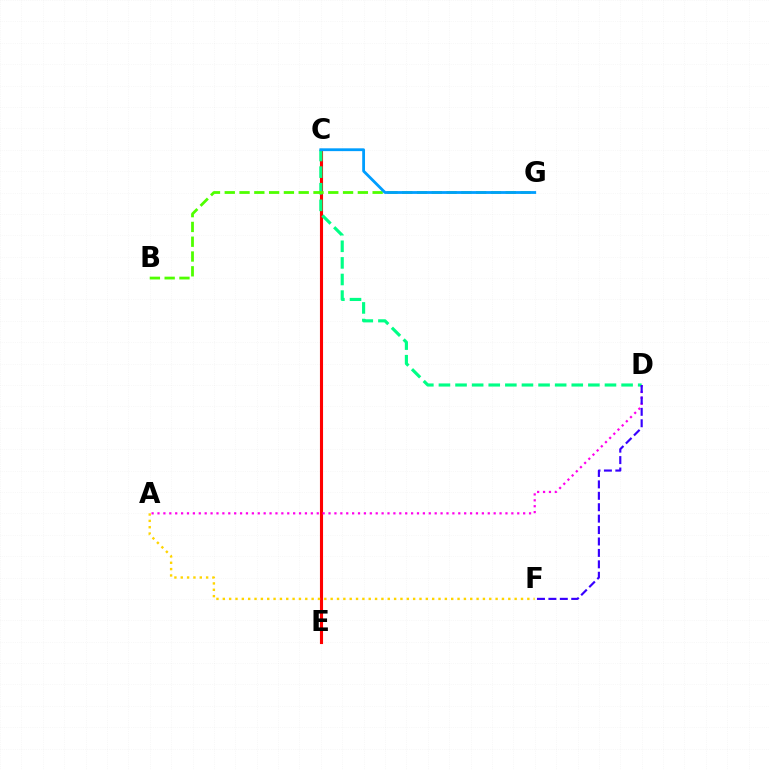{('C', 'E'): [{'color': '#ff0000', 'line_style': 'solid', 'thickness': 2.24}], ('A', 'D'): [{'color': '#ff00ed', 'line_style': 'dotted', 'thickness': 1.6}], ('A', 'F'): [{'color': '#ffd500', 'line_style': 'dotted', 'thickness': 1.72}], ('C', 'D'): [{'color': '#00ff86', 'line_style': 'dashed', 'thickness': 2.26}], ('D', 'F'): [{'color': '#3700ff', 'line_style': 'dashed', 'thickness': 1.55}], ('B', 'G'): [{'color': '#4fff00', 'line_style': 'dashed', 'thickness': 2.01}], ('C', 'G'): [{'color': '#009eff', 'line_style': 'solid', 'thickness': 2.02}]}